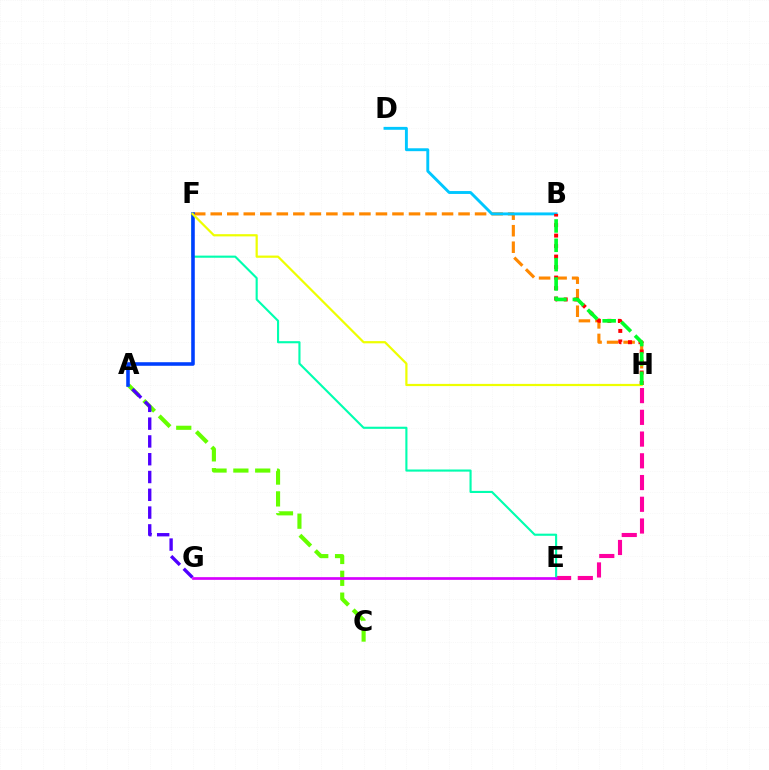{('F', 'H'): [{'color': '#ff8800', 'line_style': 'dashed', 'thickness': 2.24}, {'color': '#eeff00', 'line_style': 'solid', 'thickness': 1.6}], ('B', 'D'): [{'color': '#00c7ff', 'line_style': 'solid', 'thickness': 2.09}], ('A', 'C'): [{'color': '#66ff00', 'line_style': 'dashed', 'thickness': 2.97}], ('B', 'H'): [{'color': '#ff0000', 'line_style': 'dotted', 'thickness': 2.85}, {'color': '#00ff27', 'line_style': 'dashed', 'thickness': 2.63}], ('E', 'H'): [{'color': '#ff00a0', 'line_style': 'dashed', 'thickness': 2.95}], ('A', 'G'): [{'color': '#4f00ff', 'line_style': 'dashed', 'thickness': 2.42}], ('E', 'F'): [{'color': '#00ffaf', 'line_style': 'solid', 'thickness': 1.53}], ('A', 'F'): [{'color': '#003fff', 'line_style': 'solid', 'thickness': 2.57}], ('E', 'G'): [{'color': '#d600ff', 'line_style': 'solid', 'thickness': 1.94}]}